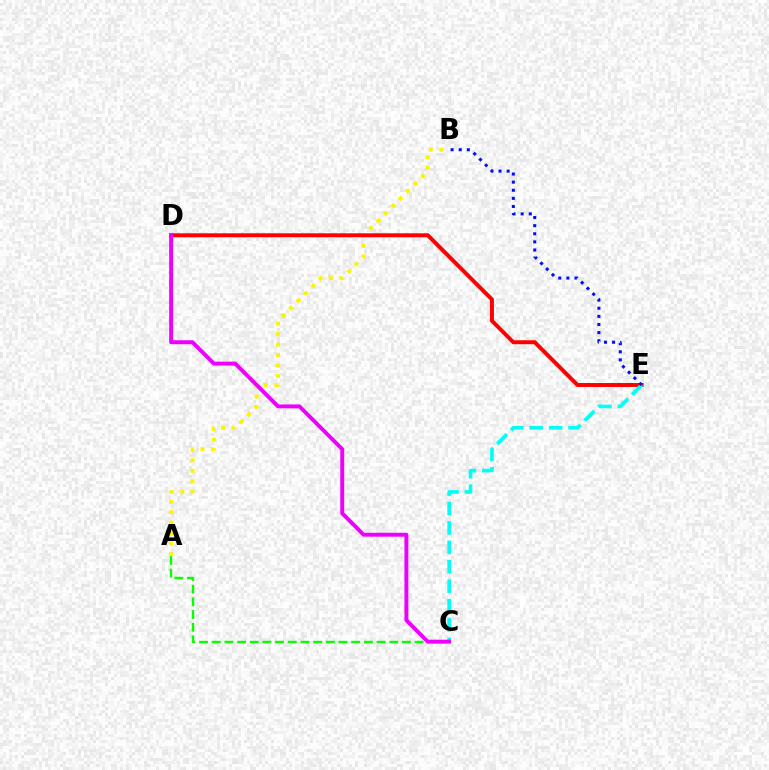{('A', 'B'): [{'color': '#fcf500', 'line_style': 'dotted', 'thickness': 2.85}], ('D', 'E'): [{'color': '#ff0000', 'line_style': 'solid', 'thickness': 2.85}], ('A', 'C'): [{'color': '#08ff00', 'line_style': 'dashed', 'thickness': 1.72}], ('C', 'E'): [{'color': '#00fff6', 'line_style': 'dashed', 'thickness': 2.64}], ('B', 'E'): [{'color': '#0010ff', 'line_style': 'dotted', 'thickness': 2.2}], ('C', 'D'): [{'color': '#ee00ff', 'line_style': 'solid', 'thickness': 2.82}]}